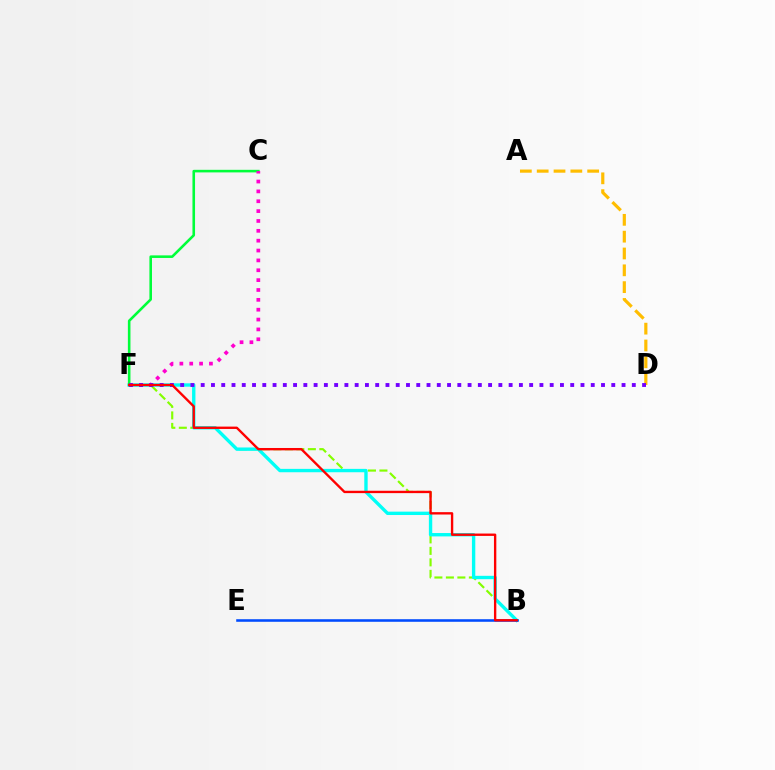{('B', 'F'): [{'color': '#84ff00', 'line_style': 'dashed', 'thickness': 1.56}, {'color': '#00fff6', 'line_style': 'solid', 'thickness': 2.43}, {'color': '#ff0000', 'line_style': 'solid', 'thickness': 1.7}], ('C', 'F'): [{'color': '#00ff39', 'line_style': 'solid', 'thickness': 1.86}, {'color': '#ff00cf', 'line_style': 'dotted', 'thickness': 2.68}], ('B', 'E'): [{'color': '#004bff', 'line_style': 'solid', 'thickness': 1.85}], ('A', 'D'): [{'color': '#ffbd00', 'line_style': 'dashed', 'thickness': 2.29}], ('D', 'F'): [{'color': '#7200ff', 'line_style': 'dotted', 'thickness': 2.79}]}